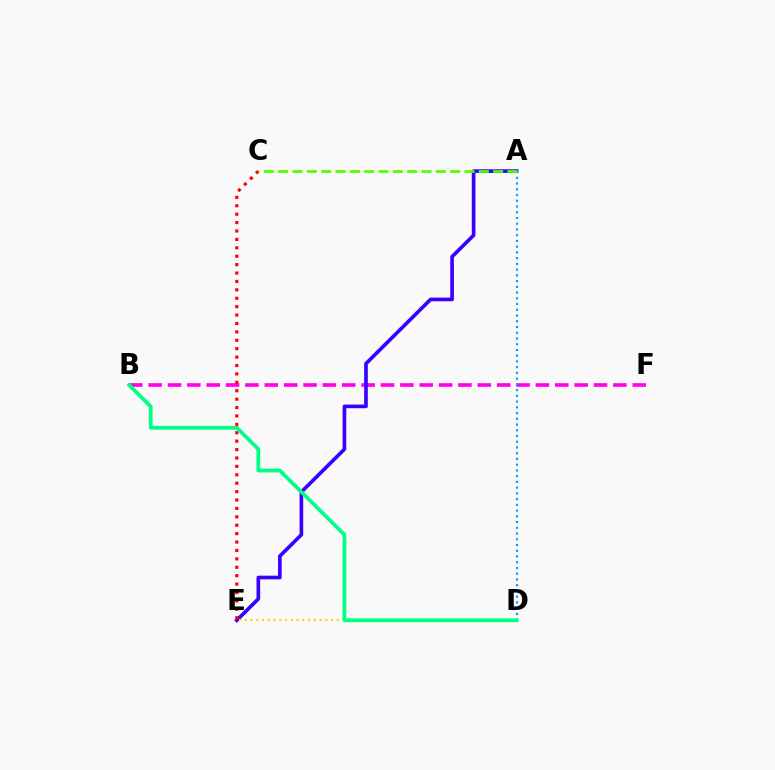{('B', 'F'): [{'color': '#ff00ed', 'line_style': 'dashed', 'thickness': 2.63}], ('A', 'E'): [{'color': '#3700ff', 'line_style': 'solid', 'thickness': 2.63}], ('C', 'E'): [{'color': '#ff0000', 'line_style': 'dotted', 'thickness': 2.28}], ('A', 'D'): [{'color': '#009eff', 'line_style': 'dotted', 'thickness': 1.56}], ('D', 'E'): [{'color': '#ffd500', 'line_style': 'dotted', 'thickness': 1.56}], ('B', 'D'): [{'color': '#00ff86', 'line_style': 'solid', 'thickness': 2.71}], ('A', 'C'): [{'color': '#4fff00', 'line_style': 'dashed', 'thickness': 1.95}]}